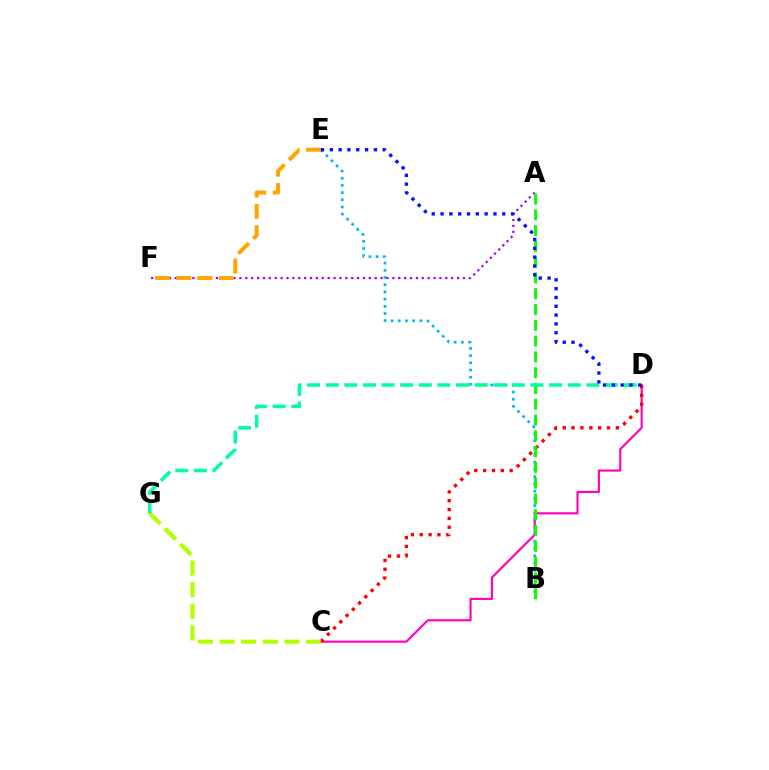{('B', 'E'): [{'color': '#00b5ff', 'line_style': 'dotted', 'thickness': 1.96}], ('C', 'D'): [{'color': '#ff00bd', 'line_style': 'solid', 'thickness': 1.55}, {'color': '#ff0000', 'line_style': 'dotted', 'thickness': 2.4}], ('A', 'F'): [{'color': '#9b00ff', 'line_style': 'dotted', 'thickness': 1.6}], ('C', 'G'): [{'color': '#b3ff00', 'line_style': 'dashed', 'thickness': 2.94}], ('A', 'B'): [{'color': '#08ff00', 'line_style': 'dashed', 'thickness': 2.14}], ('E', 'F'): [{'color': '#ffa500', 'line_style': 'dashed', 'thickness': 2.88}], ('D', 'G'): [{'color': '#00ff9d', 'line_style': 'dashed', 'thickness': 2.53}], ('D', 'E'): [{'color': '#0010ff', 'line_style': 'dotted', 'thickness': 2.4}]}